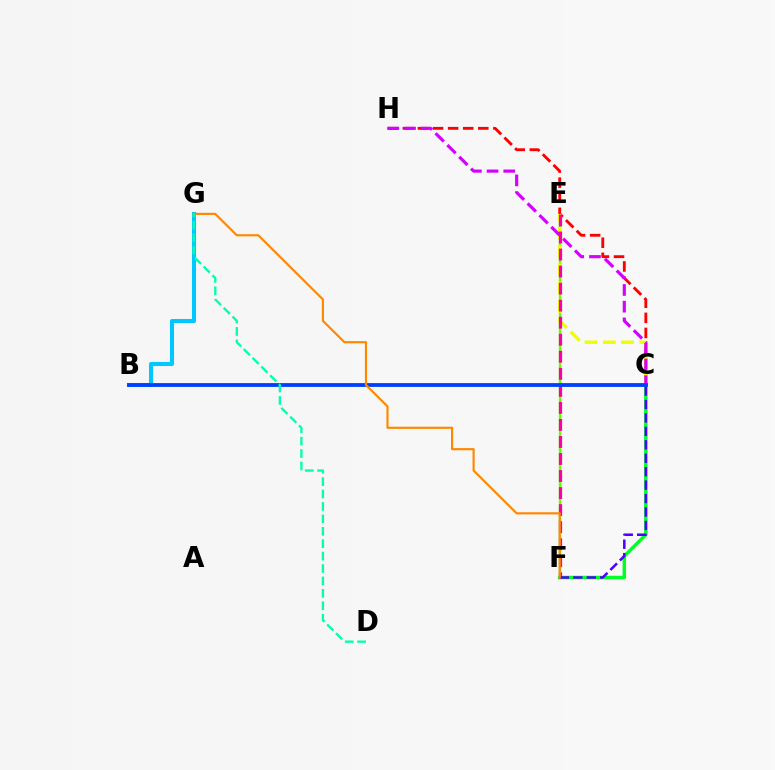{('E', 'F'): [{'color': '#66ff00', 'line_style': 'solid', 'thickness': 1.7}, {'color': '#ff00a0', 'line_style': 'dashed', 'thickness': 2.31}], ('C', 'H'): [{'color': '#ff0000', 'line_style': 'dashed', 'thickness': 2.05}, {'color': '#d600ff', 'line_style': 'dashed', 'thickness': 2.27}], ('C', 'F'): [{'color': '#00ff27', 'line_style': 'solid', 'thickness': 2.5}, {'color': '#4f00ff', 'line_style': 'dashed', 'thickness': 1.83}], ('B', 'G'): [{'color': '#00c7ff', 'line_style': 'solid', 'thickness': 2.92}], ('C', 'E'): [{'color': '#eeff00', 'line_style': 'dashed', 'thickness': 2.48}], ('B', 'C'): [{'color': '#003fff', 'line_style': 'solid', 'thickness': 2.73}], ('F', 'G'): [{'color': '#ff8800', 'line_style': 'solid', 'thickness': 1.56}], ('D', 'G'): [{'color': '#00ffaf', 'line_style': 'dashed', 'thickness': 1.69}]}